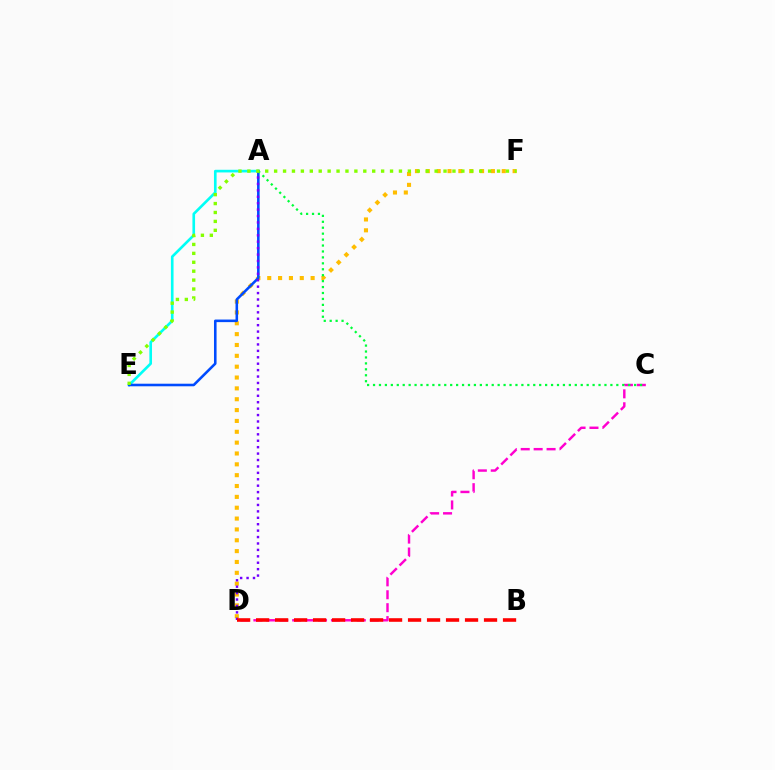{('A', 'E'): [{'color': '#00fff6', 'line_style': 'solid', 'thickness': 1.9}, {'color': '#004bff', 'line_style': 'solid', 'thickness': 1.86}], ('D', 'F'): [{'color': '#ffbd00', 'line_style': 'dotted', 'thickness': 2.95}], ('C', 'D'): [{'color': '#ff00cf', 'line_style': 'dashed', 'thickness': 1.76}], ('A', 'D'): [{'color': '#7200ff', 'line_style': 'dotted', 'thickness': 1.74}], ('A', 'C'): [{'color': '#00ff39', 'line_style': 'dotted', 'thickness': 1.61}], ('B', 'D'): [{'color': '#ff0000', 'line_style': 'dashed', 'thickness': 2.58}], ('E', 'F'): [{'color': '#84ff00', 'line_style': 'dotted', 'thickness': 2.42}]}